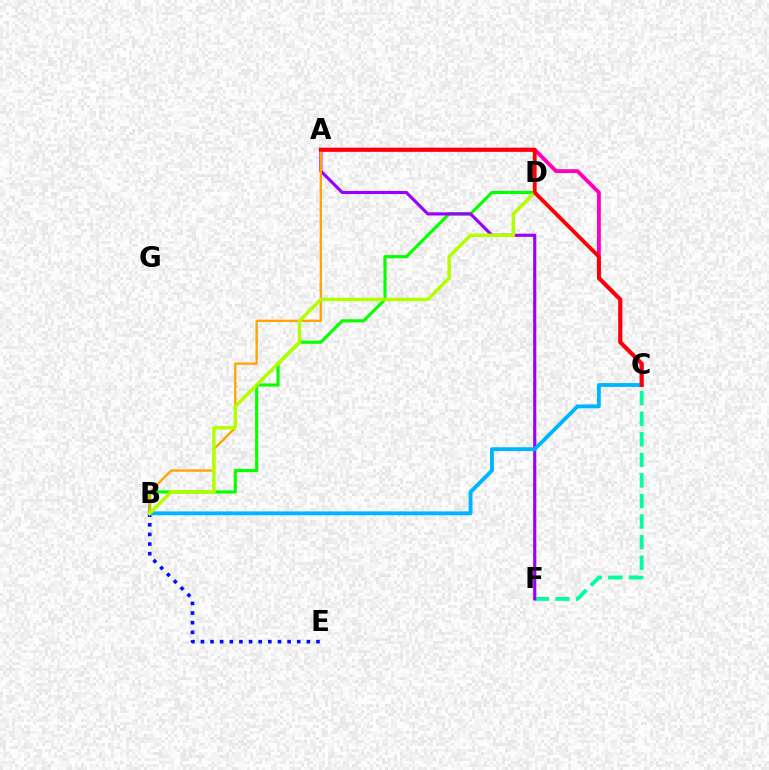{('A', 'C'): [{'color': '#ff00bd', 'line_style': 'solid', 'thickness': 2.77}, {'color': '#ff0000', 'line_style': 'solid', 'thickness': 2.77}], ('B', 'E'): [{'color': '#0010ff', 'line_style': 'dotted', 'thickness': 2.62}], ('B', 'D'): [{'color': '#08ff00', 'line_style': 'solid', 'thickness': 2.27}, {'color': '#b3ff00', 'line_style': 'solid', 'thickness': 2.49}], ('C', 'F'): [{'color': '#00ff9d', 'line_style': 'dashed', 'thickness': 2.79}], ('A', 'F'): [{'color': '#9b00ff', 'line_style': 'solid', 'thickness': 2.26}], ('B', 'C'): [{'color': '#00b5ff', 'line_style': 'solid', 'thickness': 2.78}], ('A', 'B'): [{'color': '#ffa500', 'line_style': 'solid', 'thickness': 1.68}]}